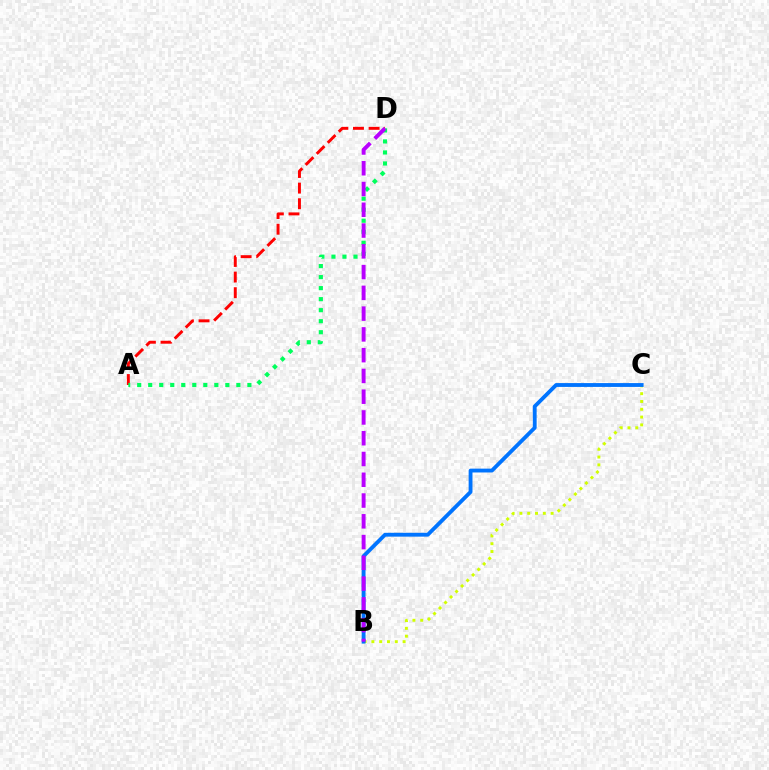{('A', 'D'): [{'color': '#ff0000', 'line_style': 'dashed', 'thickness': 2.12}, {'color': '#00ff5c', 'line_style': 'dotted', 'thickness': 2.99}], ('B', 'C'): [{'color': '#d1ff00', 'line_style': 'dotted', 'thickness': 2.12}, {'color': '#0074ff', 'line_style': 'solid', 'thickness': 2.76}], ('B', 'D'): [{'color': '#b900ff', 'line_style': 'dashed', 'thickness': 2.82}]}